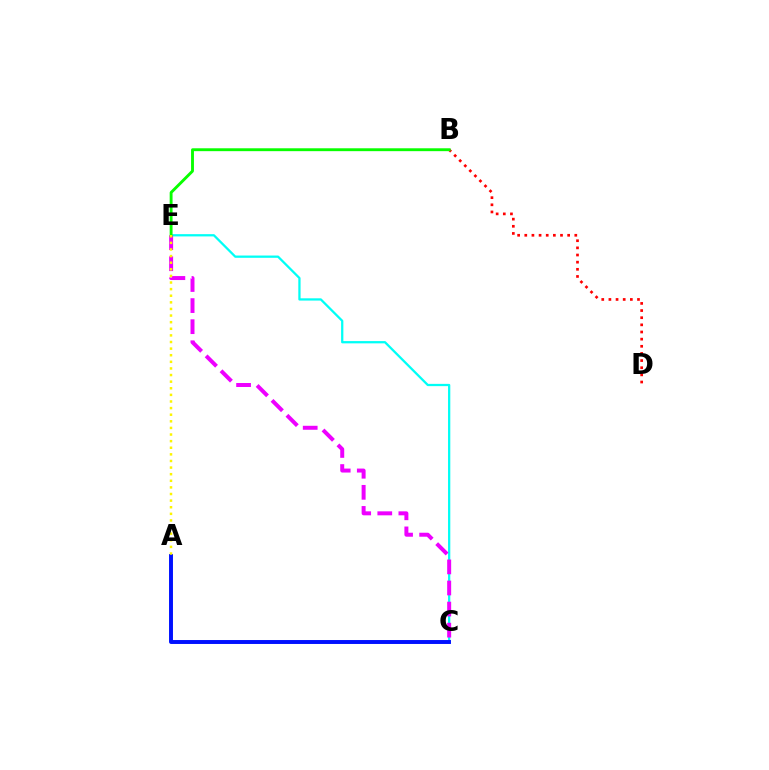{('C', 'E'): [{'color': '#00fff6', 'line_style': 'solid', 'thickness': 1.63}, {'color': '#ee00ff', 'line_style': 'dashed', 'thickness': 2.86}], ('A', 'C'): [{'color': '#0010ff', 'line_style': 'solid', 'thickness': 2.83}], ('B', 'D'): [{'color': '#ff0000', 'line_style': 'dotted', 'thickness': 1.94}], ('B', 'E'): [{'color': '#08ff00', 'line_style': 'solid', 'thickness': 2.07}], ('A', 'E'): [{'color': '#fcf500', 'line_style': 'dotted', 'thickness': 1.8}]}